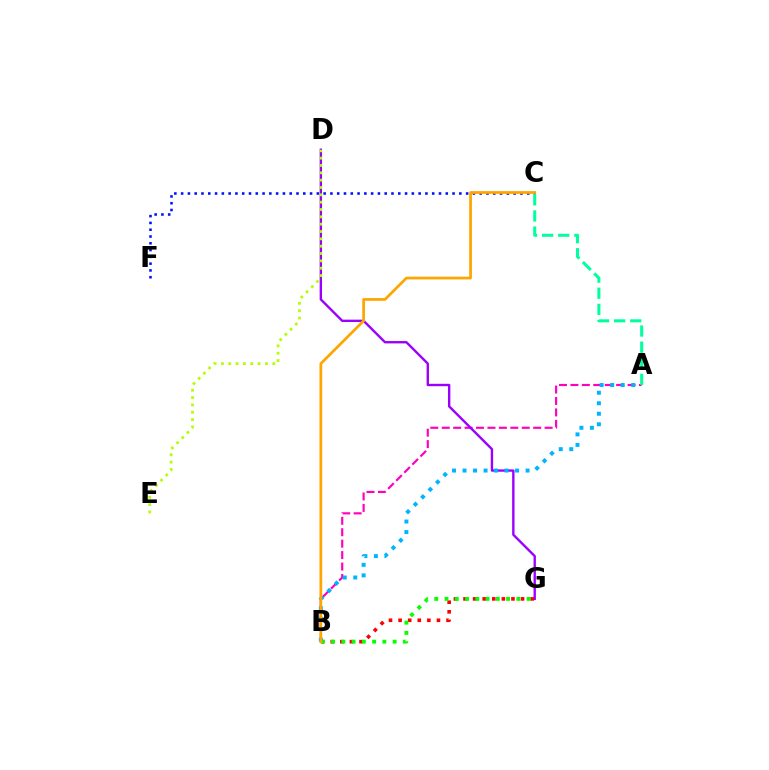{('A', 'B'): [{'color': '#ff00bd', 'line_style': 'dashed', 'thickness': 1.55}, {'color': '#00b5ff', 'line_style': 'dotted', 'thickness': 2.86}], ('D', 'G'): [{'color': '#9b00ff', 'line_style': 'solid', 'thickness': 1.71}], ('C', 'F'): [{'color': '#0010ff', 'line_style': 'dotted', 'thickness': 1.84}], ('A', 'C'): [{'color': '#00ff9d', 'line_style': 'dashed', 'thickness': 2.19}], ('B', 'G'): [{'color': '#ff0000', 'line_style': 'dotted', 'thickness': 2.61}, {'color': '#08ff00', 'line_style': 'dotted', 'thickness': 2.79}], ('D', 'E'): [{'color': '#b3ff00', 'line_style': 'dotted', 'thickness': 1.99}], ('B', 'C'): [{'color': '#ffa500', 'line_style': 'solid', 'thickness': 1.97}]}